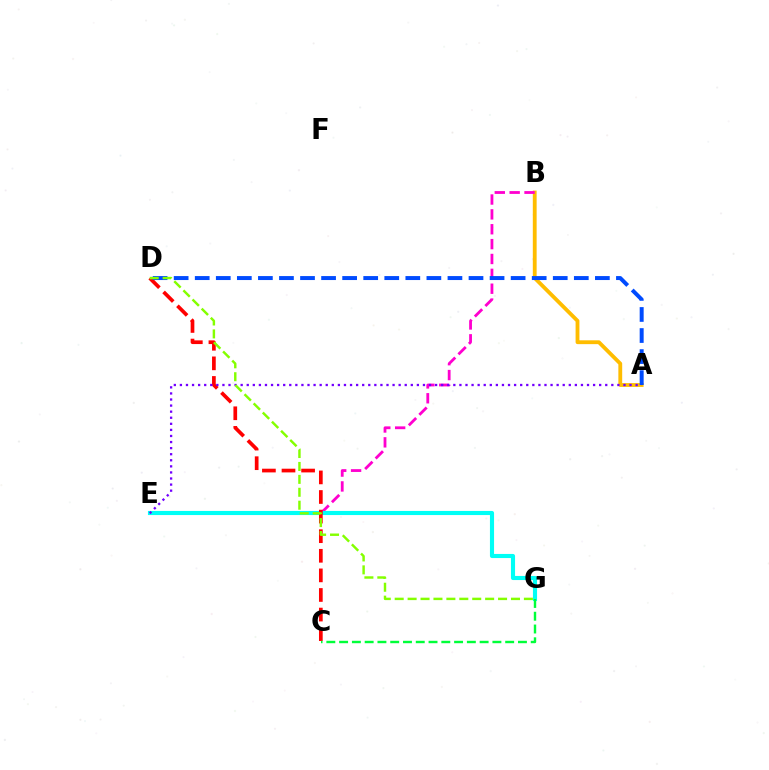{('A', 'B'): [{'color': '#ffbd00', 'line_style': 'solid', 'thickness': 2.76}], ('B', 'E'): [{'color': '#ff00cf', 'line_style': 'dashed', 'thickness': 2.02}], ('E', 'G'): [{'color': '#00fff6', 'line_style': 'solid', 'thickness': 2.97}], ('C', 'D'): [{'color': '#ff0000', 'line_style': 'dashed', 'thickness': 2.66}], ('A', 'D'): [{'color': '#004bff', 'line_style': 'dashed', 'thickness': 2.86}], ('A', 'E'): [{'color': '#7200ff', 'line_style': 'dotted', 'thickness': 1.65}], ('C', 'G'): [{'color': '#00ff39', 'line_style': 'dashed', 'thickness': 1.74}], ('D', 'G'): [{'color': '#84ff00', 'line_style': 'dashed', 'thickness': 1.76}]}